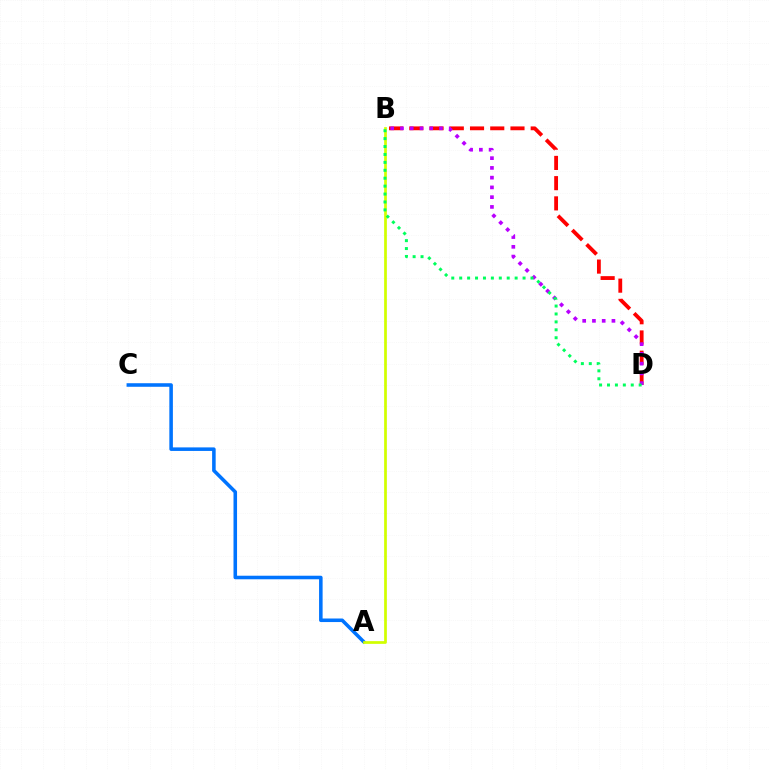{('A', 'C'): [{'color': '#0074ff', 'line_style': 'solid', 'thickness': 2.56}], ('B', 'D'): [{'color': '#ff0000', 'line_style': 'dashed', 'thickness': 2.75}, {'color': '#b900ff', 'line_style': 'dotted', 'thickness': 2.65}, {'color': '#00ff5c', 'line_style': 'dotted', 'thickness': 2.15}], ('A', 'B'): [{'color': '#d1ff00', 'line_style': 'solid', 'thickness': 1.97}]}